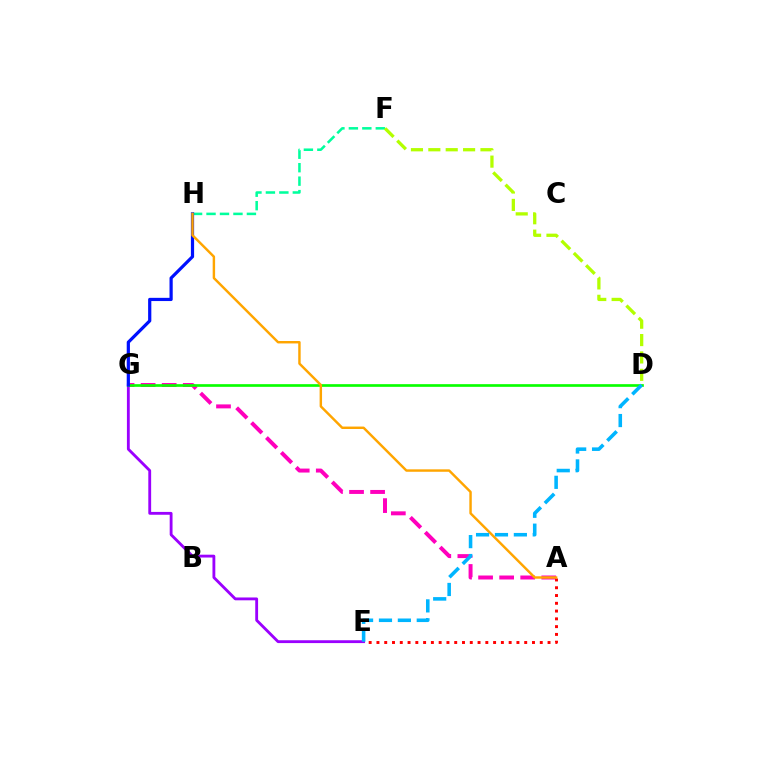{('F', 'H'): [{'color': '#00ff9d', 'line_style': 'dashed', 'thickness': 1.83}], ('E', 'G'): [{'color': '#9b00ff', 'line_style': 'solid', 'thickness': 2.04}], ('A', 'G'): [{'color': '#ff00bd', 'line_style': 'dashed', 'thickness': 2.86}], ('D', 'G'): [{'color': '#08ff00', 'line_style': 'solid', 'thickness': 1.92}], ('A', 'E'): [{'color': '#ff0000', 'line_style': 'dotted', 'thickness': 2.11}], ('G', 'H'): [{'color': '#0010ff', 'line_style': 'solid', 'thickness': 2.31}], ('A', 'H'): [{'color': '#ffa500', 'line_style': 'solid', 'thickness': 1.75}], ('D', 'F'): [{'color': '#b3ff00', 'line_style': 'dashed', 'thickness': 2.36}], ('D', 'E'): [{'color': '#00b5ff', 'line_style': 'dashed', 'thickness': 2.57}]}